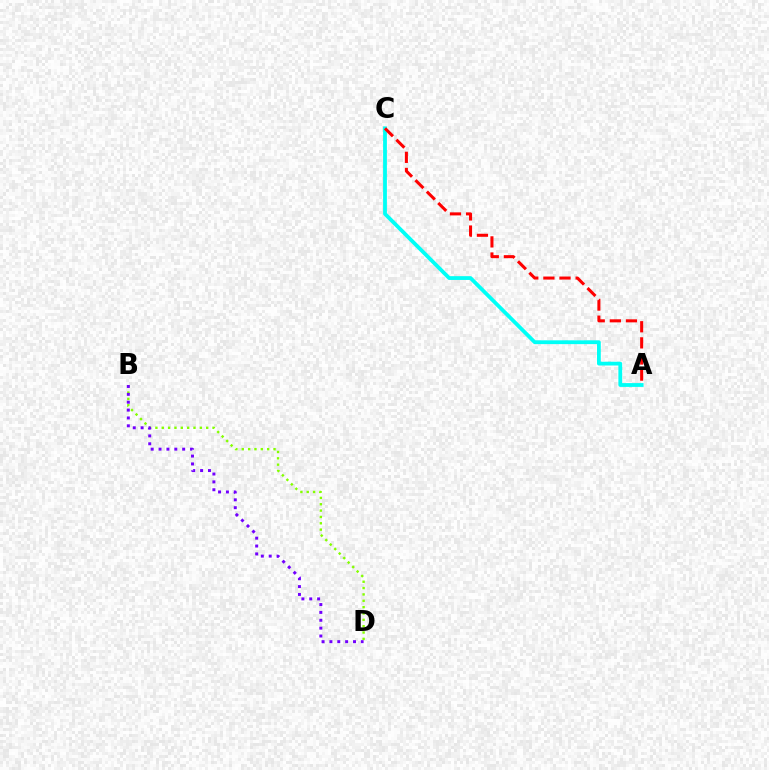{('A', 'C'): [{'color': '#00fff6', 'line_style': 'solid', 'thickness': 2.73}, {'color': '#ff0000', 'line_style': 'dashed', 'thickness': 2.19}], ('B', 'D'): [{'color': '#84ff00', 'line_style': 'dotted', 'thickness': 1.72}, {'color': '#7200ff', 'line_style': 'dotted', 'thickness': 2.14}]}